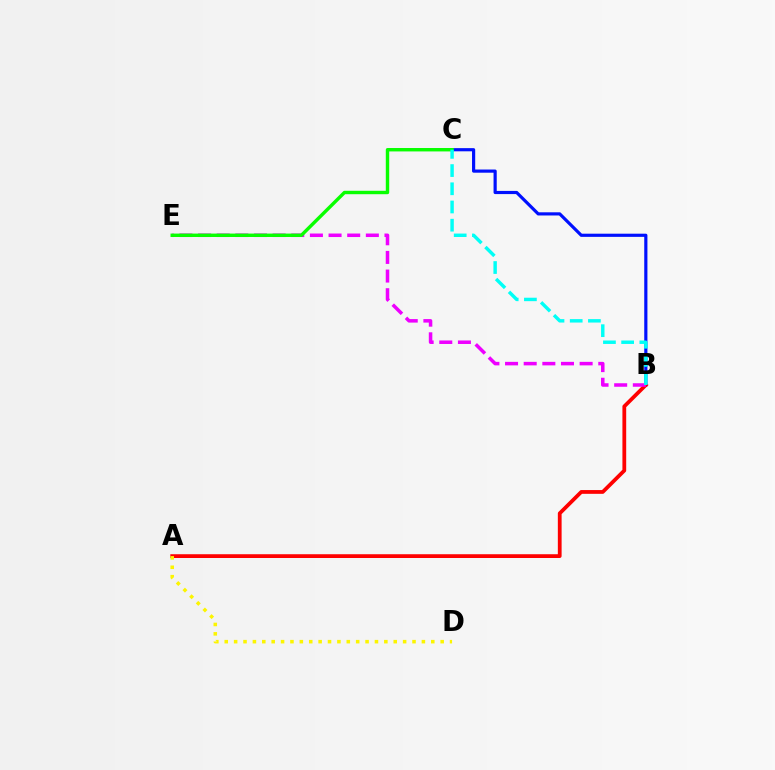{('B', 'C'): [{'color': '#0010ff', 'line_style': 'solid', 'thickness': 2.29}, {'color': '#00fff6', 'line_style': 'dashed', 'thickness': 2.47}], ('A', 'B'): [{'color': '#ff0000', 'line_style': 'solid', 'thickness': 2.72}], ('B', 'E'): [{'color': '#ee00ff', 'line_style': 'dashed', 'thickness': 2.53}], ('C', 'E'): [{'color': '#08ff00', 'line_style': 'solid', 'thickness': 2.46}], ('A', 'D'): [{'color': '#fcf500', 'line_style': 'dotted', 'thickness': 2.55}]}